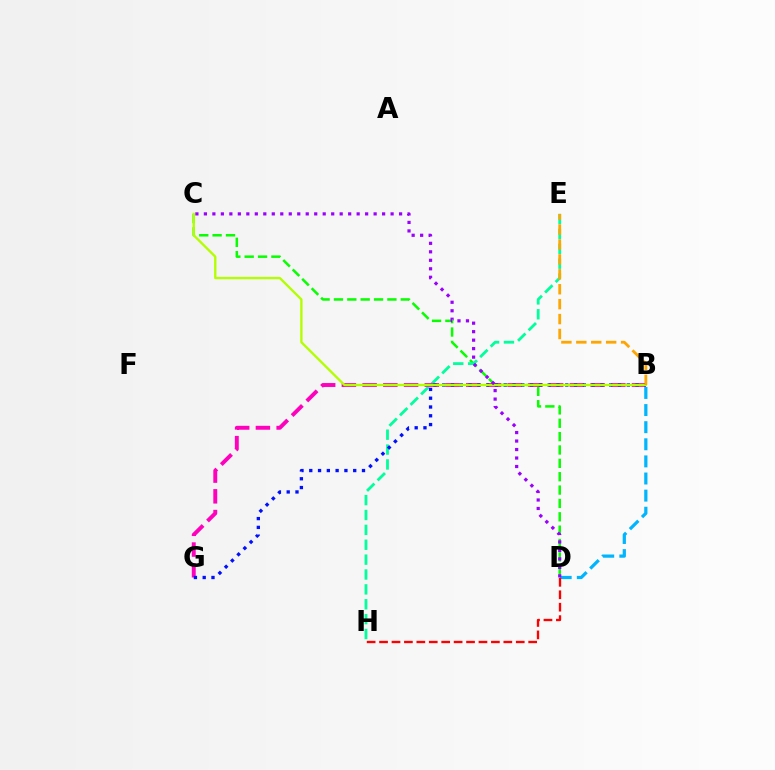{('C', 'D'): [{'color': '#08ff00', 'line_style': 'dashed', 'thickness': 1.82}, {'color': '#9b00ff', 'line_style': 'dotted', 'thickness': 2.31}], ('B', 'D'): [{'color': '#00b5ff', 'line_style': 'dashed', 'thickness': 2.32}], ('E', 'H'): [{'color': '#00ff9d', 'line_style': 'dashed', 'thickness': 2.02}], ('D', 'H'): [{'color': '#ff0000', 'line_style': 'dashed', 'thickness': 1.69}], ('B', 'G'): [{'color': '#ff00bd', 'line_style': 'dashed', 'thickness': 2.82}, {'color': '#0010ff', 'line_style': 'dotted', 'thickness': 2.39}], ('B', 'C'): [{'color': '#b3ff00', 'line_style': 'solid', 'thickness': 1.69}], ('B', 'E'): [{'color': '#ffa500', 'line_style': 'dashed', 'thickness': 2.03}]}